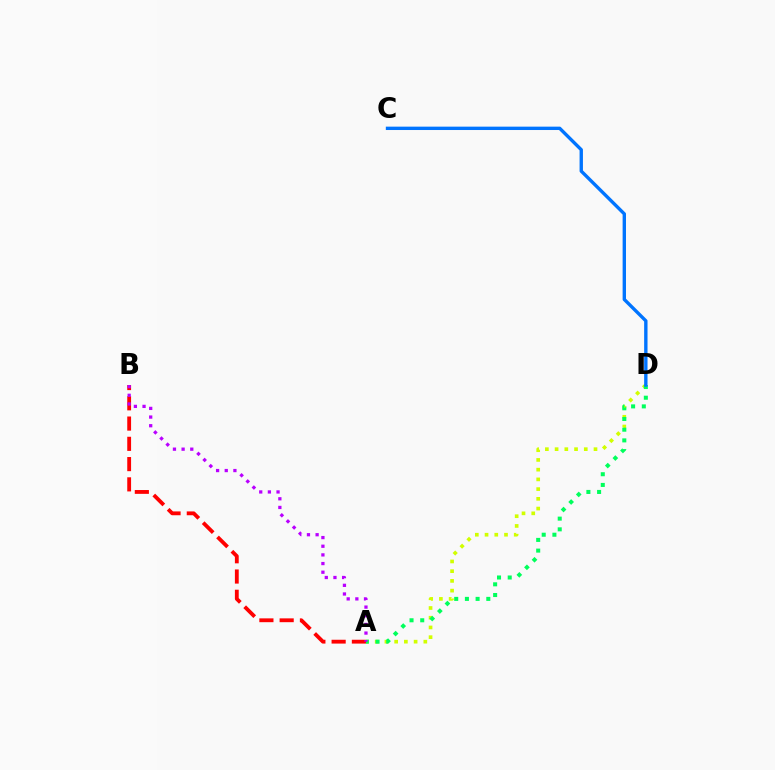{('A', 'D'): [{'color': '#d1ff00', 'line_style': 'dotted', 'thickness': 2.64}, {'color': '#00ff5c', 'line_style': 'dotted', 'thickness': 2.91}], ('A', 'B'): [{'color': '#ff0000', 'line_style': 'dashed', 'thickness': 2.75}, {'color': '#b900ff', 'line_style': 'dotted', 'thickness': 2.35}], ('C', 'D'): [{'color': '#0074ff', 'line_style': 'solid', 'thickness': 2.43}]}